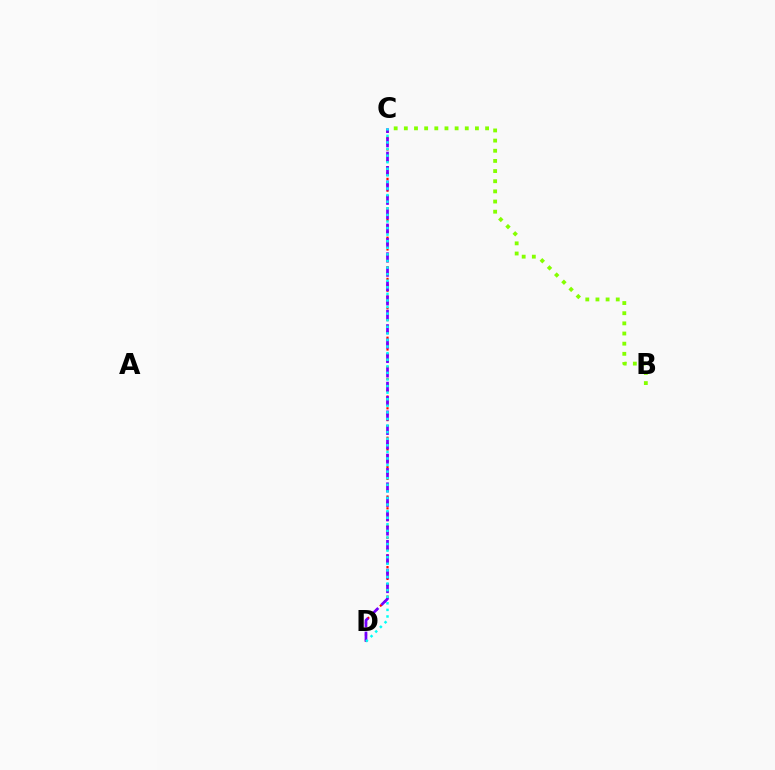{('C', 'D'): [{'color': '#ff0000', 'line_style': 'dotted', 'thickness': 1.6}, {'color': '#7200ff', 'line_style': 'dashed', 'thickness': 1.95}, {'color': '#00fff6', 'line_style': 'dotted', 'thickness': 1.79}], ('B', 'C'): [{'color': '#84ff00', 'line_style': 'dotted', 'thickness': 2.76}]}